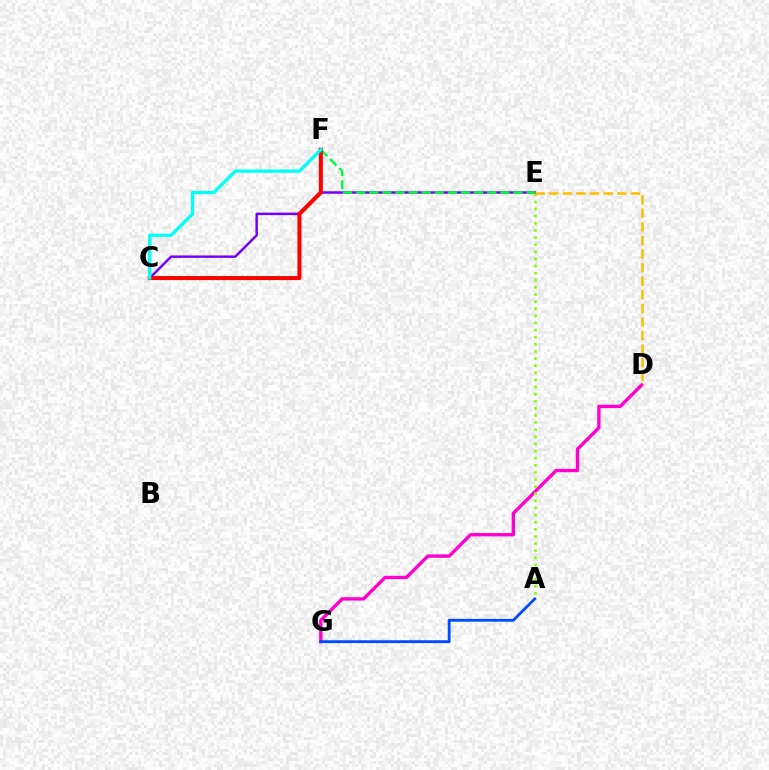{('C', 'E'): [{'color': '#7200ff', 'line_style': 'solid', 'thickness': 1.78}], ('E', 'F'): [{'color': '#00ff39', 'line_style': 'dashed', 'thickness': 1.78}], ('D', 'G'): [{'color': '#ff00cf', 'line_style': 'solid', 'thickness': 2.41}], ('C', 'F'): [{'color': '#ff0000', 'line_style': 'solid', 'thickness': 2.92}, {'color': '#00fff6', 'line_style': 'solid', 'thickness': 2.34}], ('A', 'E'): [{'color': '#84ff00', 'line_style': 'dotted', 'thickness': 1.93}], ('D', 'E'): [{'color': '#ffbd00', 'line_style': 'dashed', 'thickness': 1.84}], ('A', 'G'): [{'color': '#004bff', 'line_style': 'solid', 'thickness': 2.03}]}